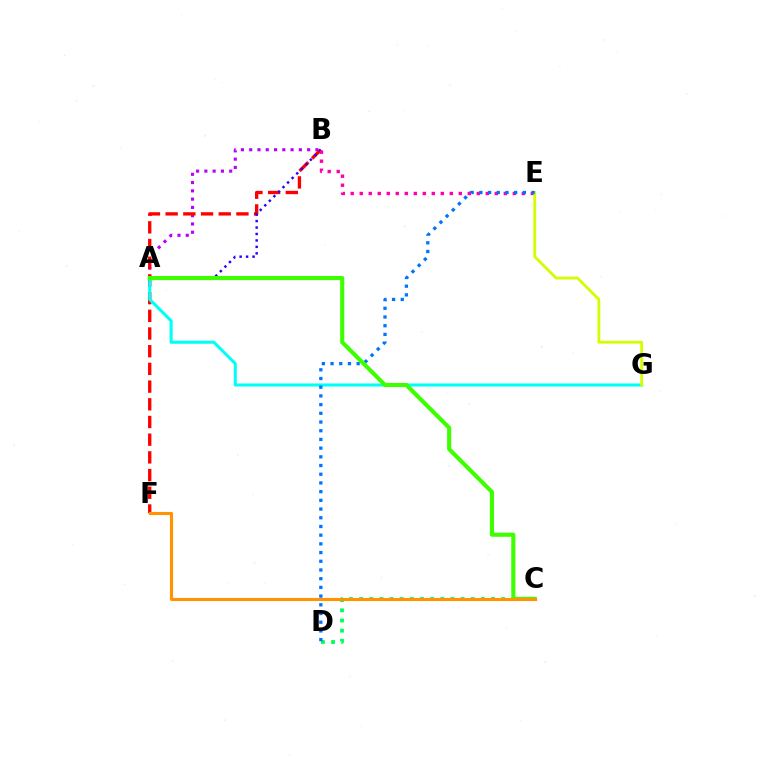{('C', 'D'): [{'color': '#00ff5c', 'line_style': 'dotted', 'thickness': 2.76}], ('A', 'B'): [{'color': '#b900ff', 'line_style': 'dotted', 'thickness': 2.25}, {'color': '#2500ff', 'line_style': 'dotted', 'thickness': 1.75}], ('B', 'F'): [{'color': '#ff0000', 'line_style': 'dashed', 'thickness': 2.4}], ('A', 'G'): [{'color': '#00fff6', 'line_style': 'solid', 'thickness': 2.21}], ('B', 'E'): [{'color': '#ff00ac', 'line_style': 'dotted', 'thickness': 2.45}], ('E', 'G'): [{'color': '#d1ff00', 'line_style': 'solid', 'thickness': 2.03}], ('D', 'E'): [{'color': '#0074ff', 'line_style': 'dotted', 'thickness': 2.36}], ('A', 'C'): [{'color': '#3dff00', 'line_style': 'solid', 'thickness': 2.96}], ('C', 'F'): [{'color': '#ff9400', 'line_style': 'solid', 'thickness': 2.24}]}